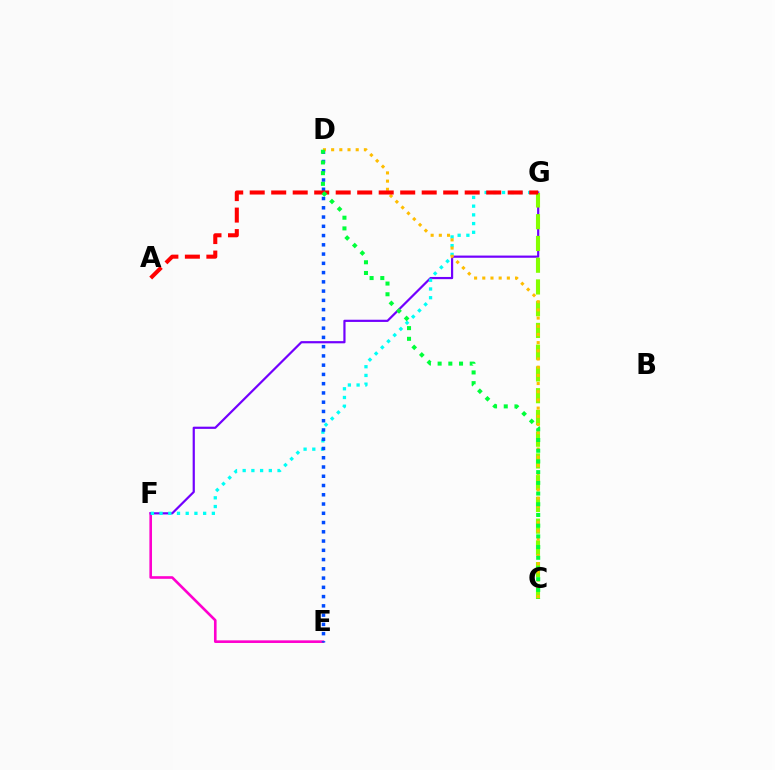{('E', 'F'): [{'color': '#ff00cf', 'line_style': 'solid', 'thickness': 1.89}], ('F', 'G'): [{'color': '#7200ff', 'line_style': 'solid', 'thickness': 1.58}, {'color': '#00fff6', 'line_style': 'dotted', 'thickness': 2.37}], ('D', 'E'): [{'color': '#004bff', 'line_style': 'dotted', 'thickness': 2.52}], ('C', 'G'): [{'color': '#84ff00', 'line_style': 'dashed', 'thickness': 2.95}], ('C', 'D'): [{'color': '#ffbd00', 'line_style': 'dotted', 'thickness': 2.22}, {'color': '#00ff39', 'line_style': 'dotted', 'thickness': 2.91}], ('A', 'G'): [{'color': '#ff0000', 'line_style': 'dashed', 'thickness': 2.92}]}